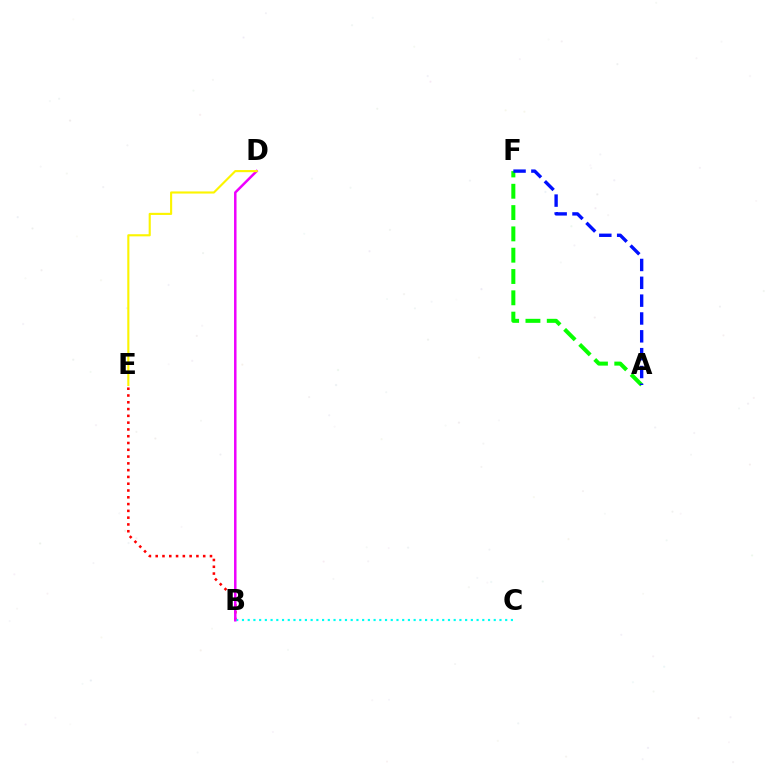{('B', 'E'): [{'color': '#ff0000', 'line_style': 'dotted', 'thickness': 1.84}], ('A', 'F'): [{'color': '#08ff00', 'line_style': 'dashed', 'thickness': 2.9}, {'color': '#0010ff', 'line_style': 'dashed', 'thickness': 2.42}], ('B', 'C'): [{'color': '#00fff6', 'line_style': 'dotted', 'thickness': 1.55}], ('B', 'D'): [{'color': '#ee00ff', 'line_style': 'solid', 'thickness': 1.8}], ('D', 'E'): [{'color': '#fcf500', 'line_style': 'solid', 'thickness': 1.53}]}